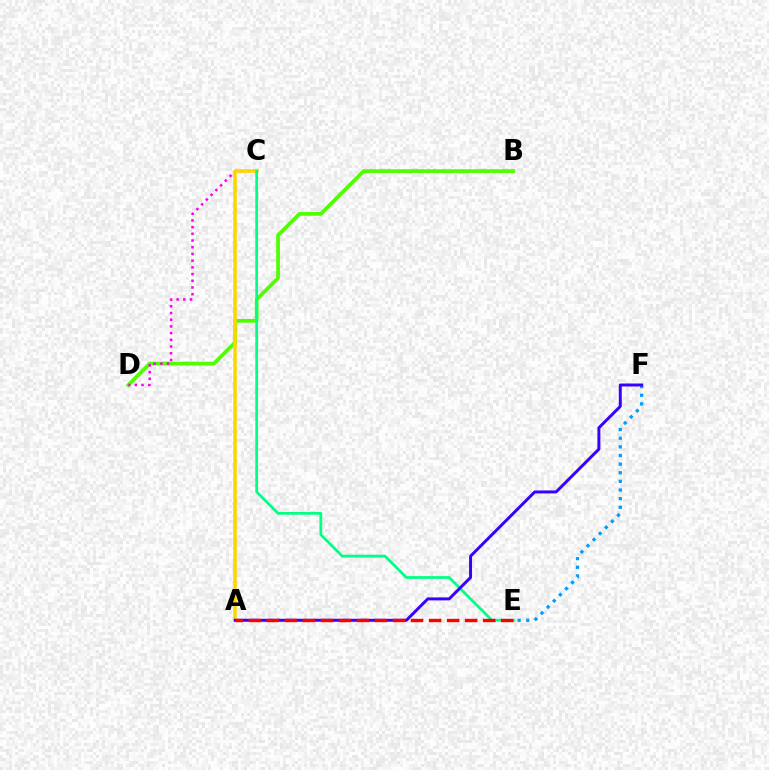{('B', 'D'): [{'color': '#4fff00', 'line_style': 'solid', 'thickness': 2.68}], ('C', 'D'): [{'color': '#ff00ed', 'line_style': 'dotted', 'thickness': 1.82}], ('A', 'C'): [{'color': '#ffd500', 'line_style': 'solid', 'thickness': 2.52}], ('C', 'E'): [{'color': '#00ff86', 'line_style': 'solid', 'thickness': 1.98}], ('E', 'F'): [{'color': '#009eff', 'line_style': 'dotted', 'thickness': 2.35}], ('A', 'F'): [{'color': '#3700ff', 'line_style': 'solid', 'thickness': 2.13}], ('A', 'E'): [{'color': '#ff0000', 'line_style': 'dashed', 'thickness': 2.45}]}